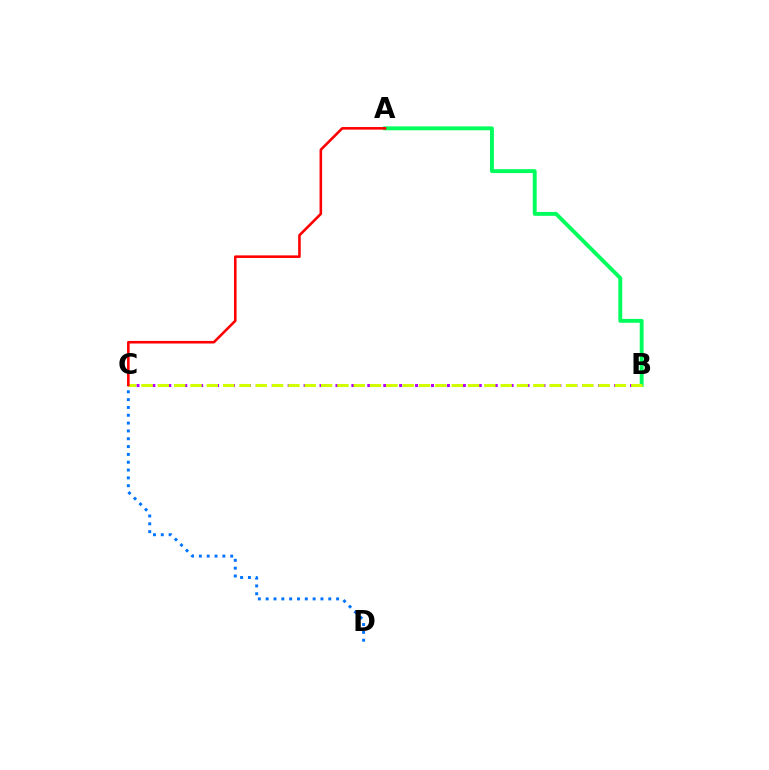{('C', 'D'): [{'color': '#0074ff', 'line_style': 'dotted', 'thickness': 2.13}], ('B', 'C'): [{'color': '#b900ff', 'line_style': 'dotted', 'thickness': 2.16}, {'color': '#d1ff00', 'line_style': 'dashed', 'thickness': 2.22}], ('A', 'B'): [{'color': '#00ff5c', 'line_style': 'solid', 'thickness': 2.8}], ('A', 'C'): [{'color': '#ff0000', 'line_style': 'solid', 'thickness': 1.86}]}